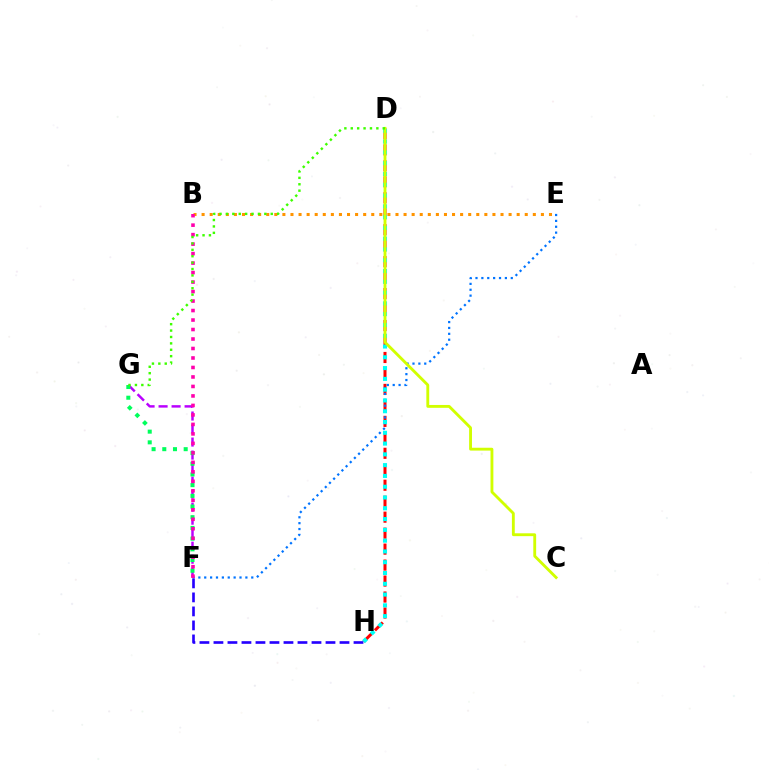{('F', 'G'): [{'color': '#b900ff', 'line_style': 'dashed', 'thickness': 1.77}, {'color': '#00ff5c', 'line_style': 'dotted', 'thickness': 2.91}], ('B', 'E'): [{'color': '#ff9400', 'line_style': 'dotted', 'thickness': 2.19}], ('D', 'H'): [{'color': '#ff0000', 'line_style': 'dashed', 'thickness': 2.17}, {'color': '#00fff6', 'line_style': 'dotted', 'thickness': 2.93}], ('E', 'F'): [{'color': '#0074ff', 'line_style': 'dotted', 'thickness': 1.6}], ('F', 'H'): [{'color': '#2500ff', 'line_style': 'dashed', 'thickness': 1.9}], ('B', 'F'): [{'color': '#ff00ac', 'line_style': 'dotted', 'thickness': 2.58}], ('C', 'D'): [{'color': '#d1ff00', 'line_style': 'solid', 'thickness': 2.05}], ('D', 'G'): [{'color': '#3dff00', 'line_style': 'dotted', 'thickness': 1.74}]}